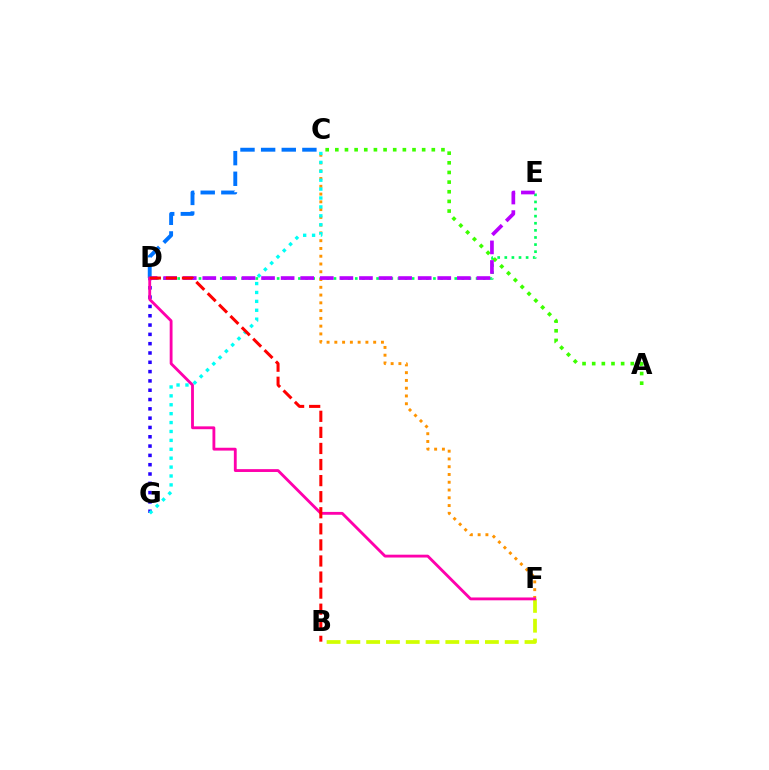{('D', 'E'): [{'color': '#00ff5c', 'line_style': 'dotted', 'thickness': 1.93}, {'color': '#b900ff', 'line_style': 'dashed', 'thickness': 2.66}], ('C', 'F'): [{'color': '#ff9400', 'line_style': 'dotted', 'thickness': 2.11}], ('A', 'C'): [{'color': '#3dff00', 'line_style': 'dotted', 'thickness': 2.62}], ('D', 'G'): [{'color': '#2500ff', 'line_style': 'dotted', 'thickness': 2.53}], ('B', 'F'): [{'color': '#d1ff00', 'line_style': 'dashed', 'thickness': 2.69}], ('C', 'G'): [{'color': '#00fff6', 'line_style': 'dotted', 'thickness': 2.42}], ('C', 'D'): [{'color': '#0074ff', 'line_style': 'dashed', 'thickness': 2.8}], ('D', 'F'): [{'color': '#ff00ac', 'line_style': 'solid', 'thickness': 2.04}], ('B', 'D'): [{'color': '#ff0000', 'line_style': 'dashed', 'thickness': 2.18}]}